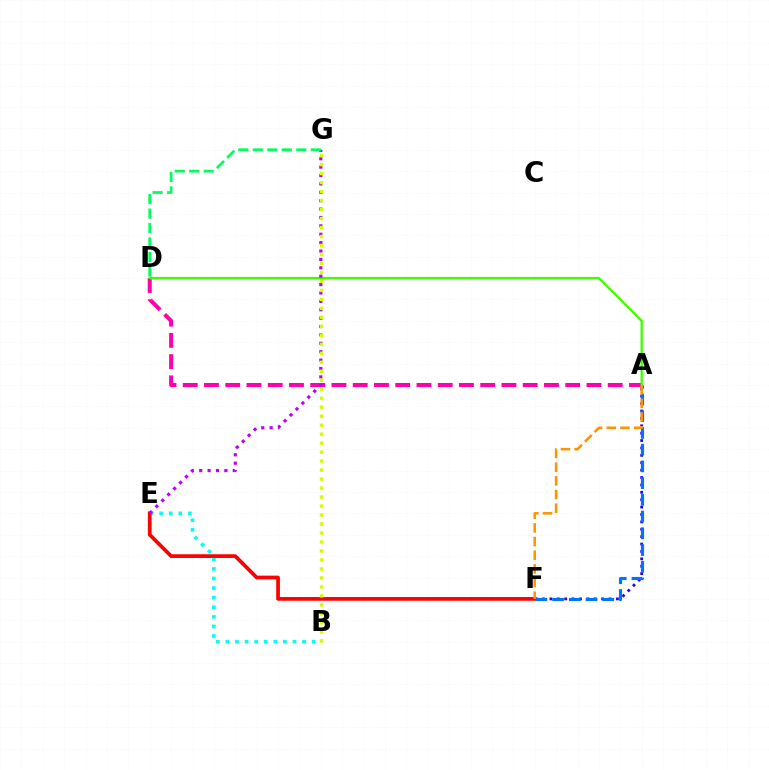{('A', 'F'): [{'color': '#2500ff', 'line_style': 'dotted', 'thickness': 2.01}, {'color': '#0074ff', 'line_style': 'dashed', 'thickness': 2.27}, {'color': '#ff9400', 'line_style': 'dashed', 'thickness': 1.86}], ('A', 'D'): [{'color': '#ff00ac', 'line_style': 'dashed', 'thickness': 2.89}, {'color': '#3dff00', 'line_style': 'solid', 'thickness': 1.67}], ('B', 'E'): [{'color': '#00fff6', 'line_style': 'dotted', 'thickness': 2.6}], ('E', 'F'): [{'color': '#ff0000', 'line_style': 'solid', 'thickness': 2.68}], ('E', 'G'): [{'color': '#b900ff', 'line_style': 'dotted', 'thickness': 2.28}], ('D', 'G'): [{'color': '#00ff5c', 'line_style': 'dashed', 'thickness': 1.97}], ('B', 'G'): [{'color': '#d1ff00', 'line_style': 'dotted', 'thickness': 2.44}]}